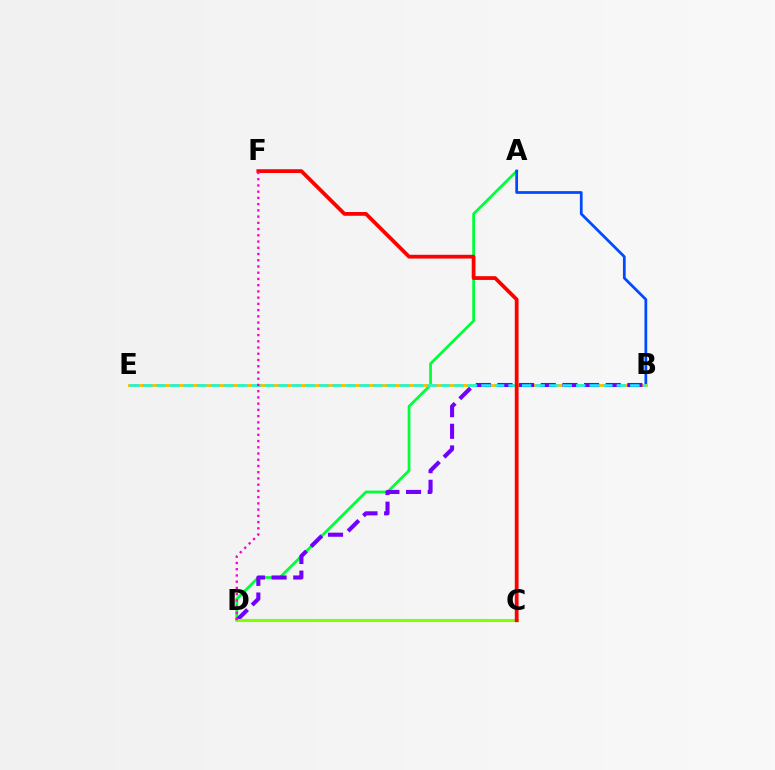{('A', 'D'): [{'color': '#00ff39', 'line_style': 'solid', 'thickness': 1.98}], ('A', 'B'): [{'color': '#004bff', 'line_style': 'solid', 'thickness': 1.98}], ('B', 'E'): [{'color': '#ffbd00', 'line_style': 'solid', 'thickness': 2.09}, {'color': '#00fff6', 'line_style': 'dashed', 'thickness': 1.84}], ('B', 'D'): [{'color': '#7200ff', 'line_style': 'dashed', 'thickness': 2.94}], ('C', 'D'): [{'color': '#84ff00', 'line_style': 'solid', 'thickness': 2.22}], ('C', 'F'): [{'color': '#ff0000', 'line_style': 'solid', 'thickness': 2.72}], ('D', 'F'): [{'color': '#ff00cf', 'line_style': 'dotted', 'thickness': 1.69}]}